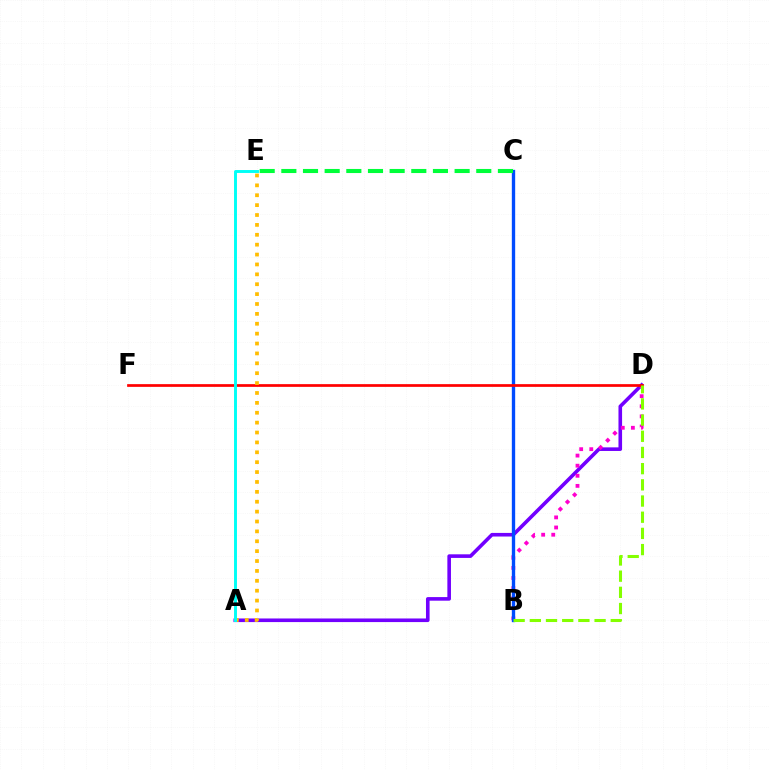{('A', 'D'): [{'color': '#7200ff', 'line_style': 'solid', 'thickness': 2.6}], ('B', 'D'): [{'color': '#ff00cf', 'line_style': 'dotted', 'thickness': 2.74}, {'color': '#84ff00', 'line_style': 'dashed', 'thickness': 2.2}], ('B', 'C'): [{'color': '#004bff', 'line_style': 'solid', 'thickness': 2.41}], ('D', 'F'): [{'color': '#ff0000', 'line_style': 'solid', 'thickness': 1.96}], ('C', 'E'): [{'color': '#00ff39', 'line_style': 'dashed', 'thickness': 2.94}], ('A', 'E'): [{'color': '#ffbd00', 'line_style': 'dotted', 'thickness': 2.69}, {'color': '#00fff6', 'line_style': 'solid', 'thickness': 2.11}]}